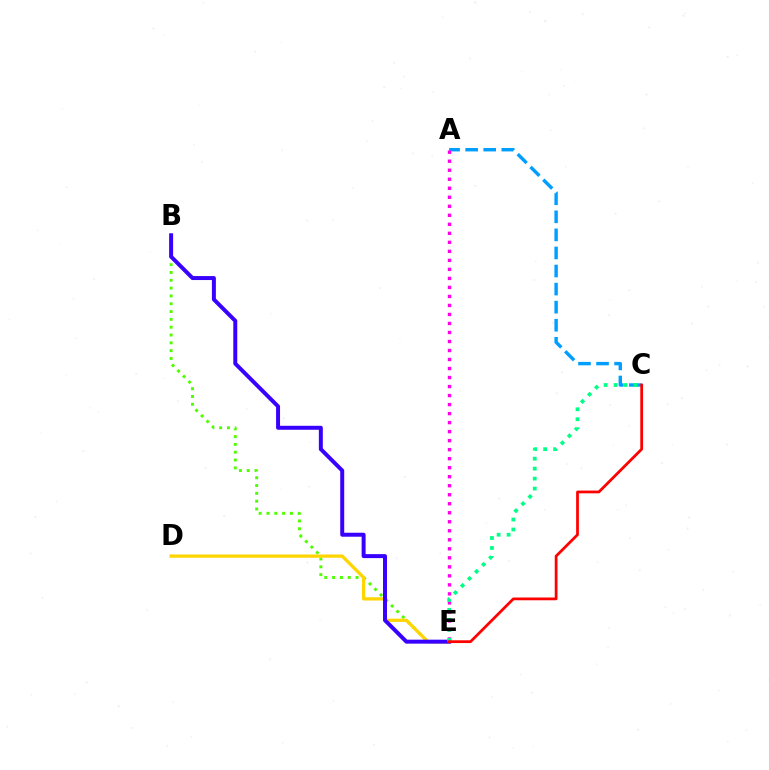{('A', 'C'): [{'color': '#009eff', 'line_style': 'dashed', 'thickness': 2.45}], ('B', 'E'): [{'color': '#4fff00', 'line_style': 'dotted', 'thickness': 2.12}, {'color': '#3700ff', 'line_style': 'solid', 'thickness': 2.86}], ('D', 'E'): [{'color': '#ffd500', 'line_style': 'solid', 'thickness': 2.35}], ('A', 'E'): [{'color': '#ff00ed', 'line_style': 'dotted', 'thickness': 2.45}], ('C', 'E'): [{'color': '#00ff86', 'line_style': 'dotted', 'thickness': 2.71}, {'color': '#ff0000', 'line_style': 'solid', 'thickness': 1.98}]}